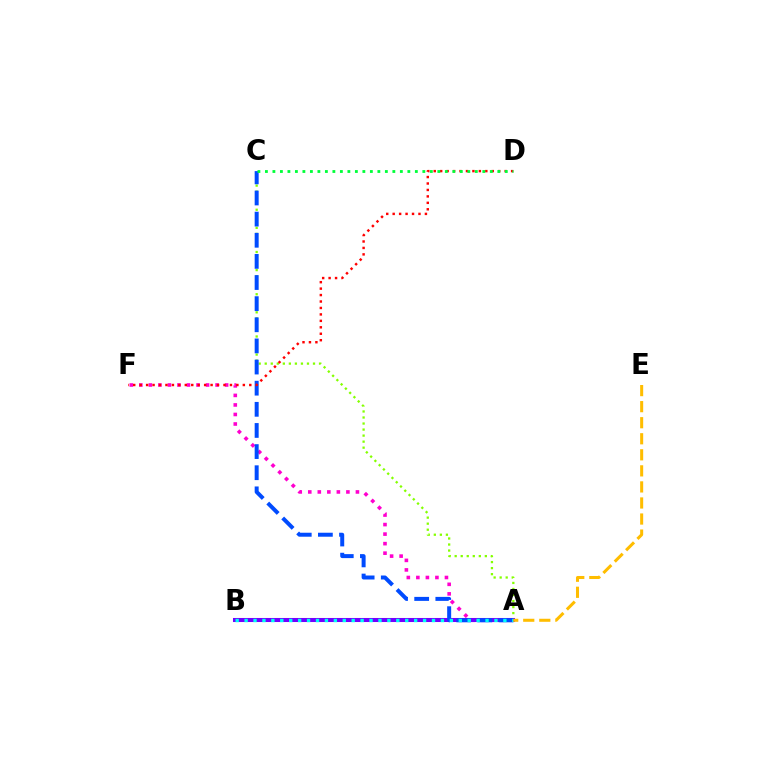{('A', 'F'): [{'color': '#ff00cf', 'line_style': 'dotted', 'thickness': 2.59}], ('A', 'C'): [{'color': '#84ff00', 'line_style': 'dotted', 'thickness': 1.64}, {'color': '#004bff', 'line_style': 'dashed', 'thickness': 2.87}], ('A', 'B'): [{'color': '#7200ff', 'line_style': 'solid', 'thickness': 2.92}, {'color': '#00fff6', 'line_style': 'dotted', 'thickness': 2.42}], ('D', 'F'): [{'color': '#ff0000', 'line_style': 'dotted', 'thickness': 1.75}], ('C', 'D'): [{'color': '#00ff39', 'line_style': 'dotted', 'thickness': 2.04}], ('A', 'E'): [{'color': '#ffbd00', 'line_style': 'dashed', 'thickness': 2.18}]}